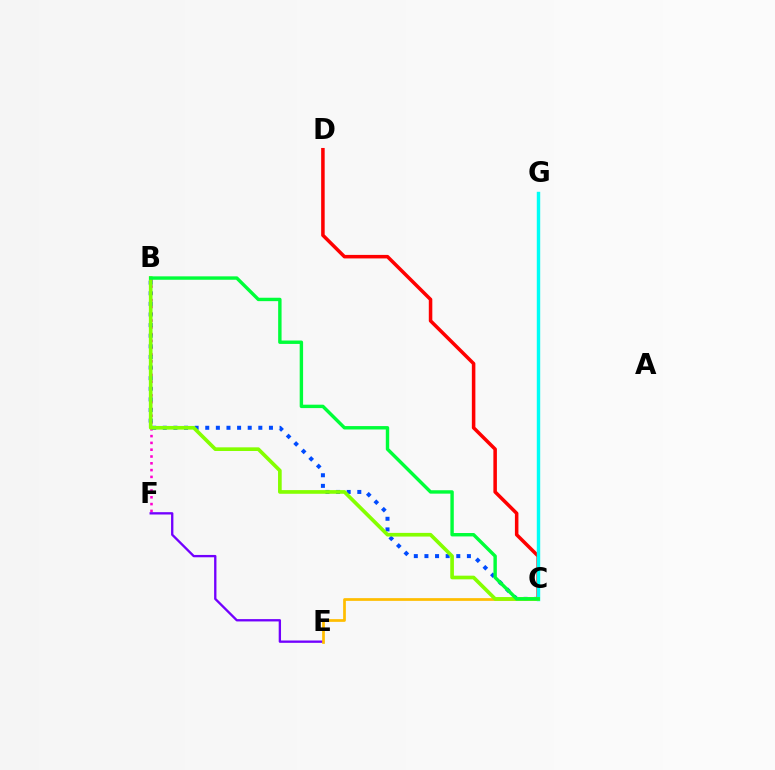{('B', 'F'): [{'color': '#ff00cf', 'line_style': 'dotted', 'thickness': 1.85}], ('B', 'C'): [{'color': '#004bff', 'line_style': 'dotted', 'thickness': 2.88}, {'color': '#84ff00', 'line_style': 'solid', 'thickness': 2.64}, {'color': '#00ff39', 'line_style': 'solid', 'thickness': 2.45}], ('E', 'F'): [{'color': '#7200ff', 'line_style': 'solid', 'thickness': 1.68}], ('C', 'D'): [{'color': '#ff0000', 'line_style': 'solid', 'thickness': 2.54}], ('C', 'E'): [{'color': '#ffbd00', 'line_style': 'solid', 'thickness': 1.96}], ('C', 'G'): [{'color': '#00fff6', 'line_style': 'solid', 'thickness': 2.47}]}